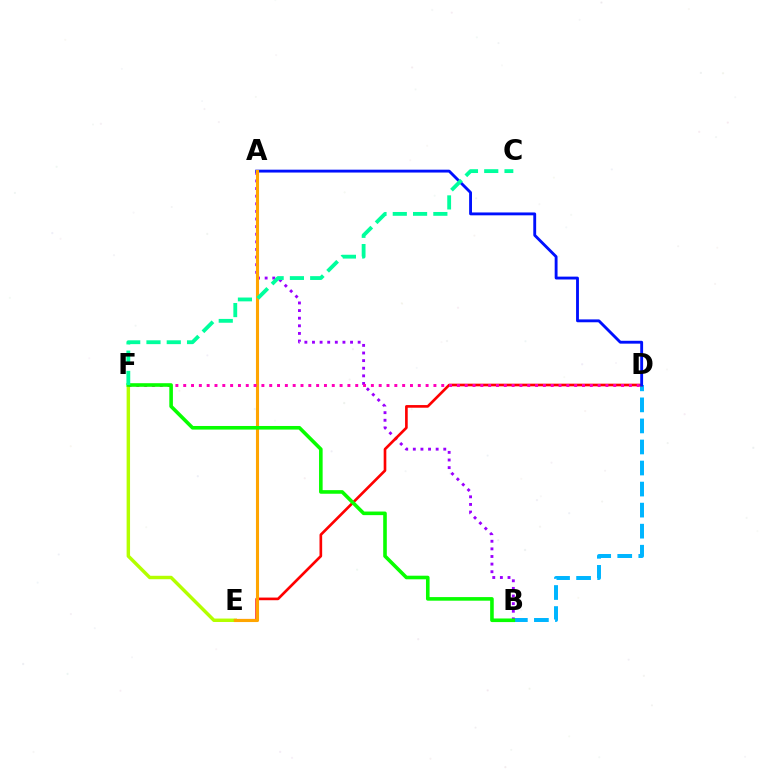{('B', 'D'): [{'color': '#00b5ff', 'line_style': 'dashed', 'thickness': 2.86}], ('A', 'B'): [{'color': '#9b00ff', 'line_style': 'dotted', 'thickness': 2.07}], ('E', 'F'): [{'color': '#b3ff00', 'line_style': 'solid', 'thickness': 2.48}], ('D', 'E'): [{'color': '#ff0000', 'line_style': 'solid', 'thickness': 1.91}], ('A', 'D'): [{'color': '#0010ff', 'line_style': 'solid', 'thickness': 2.06}], ('A', 'E'): [{'color': '#ffa500', 'line_style': 'solid', 'thickness': 2.23}], ('D', 'F'): [{'color': '#ff00bd', 'line_style': 'dotted', 'thickness': 2.12}], ('B', 'F'): [{'color': '#08ff00', 'line_style': 'solid', 'thickness': 2.59}], ('C', 'F'): [{'color': '#00ff9d', 'line_style': 'dashed', 'thickness': 2.76}]}